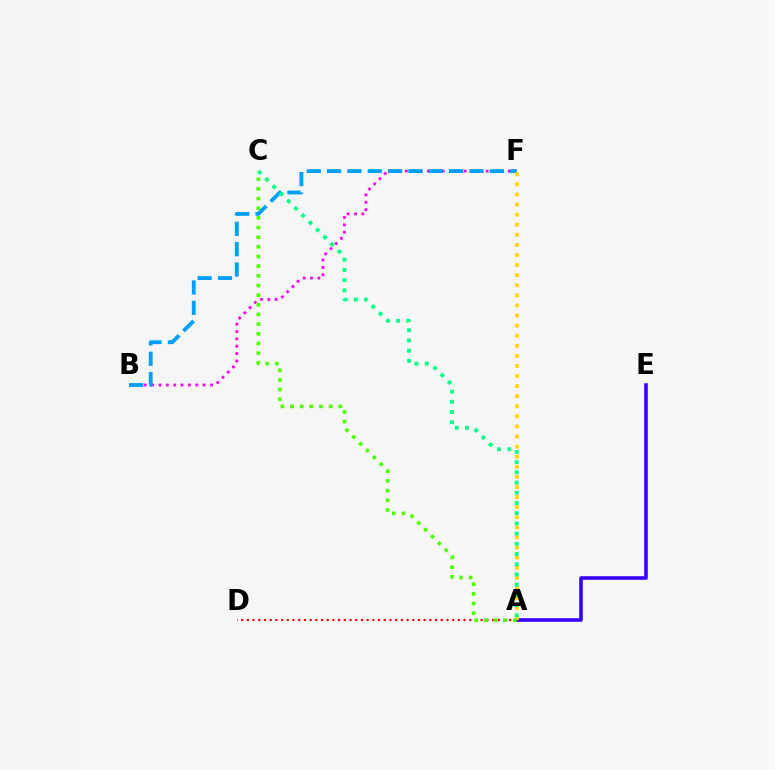{('B', 'F'): [{'color': '#ff00ed', 'line_style': 'dotted', 'thickness': 2.0}, {'color': '#009eff', 'line_style': 'dashed', 'thickness': 2.76}], ('A', 'E'): [{'color': '#3700ff', 'line_style': 'solid', 'thickness': 2.57}], ('A', 'D'): [{'color': '#ff0000', 'line_style': 'dotted', 'thickness': 1.55}], ('A', 'F'): [{'color': '#ffd500', 'line_style': 'dotted', 'thickness': 2.74}], ('A', 'C'): [{'color': '#00ff86', 'line_style': 'dotted', 'thickness': 2.77}, {'color': '#4fff00', 'line_style': 'dotted', 'thickness': 2.62}]}